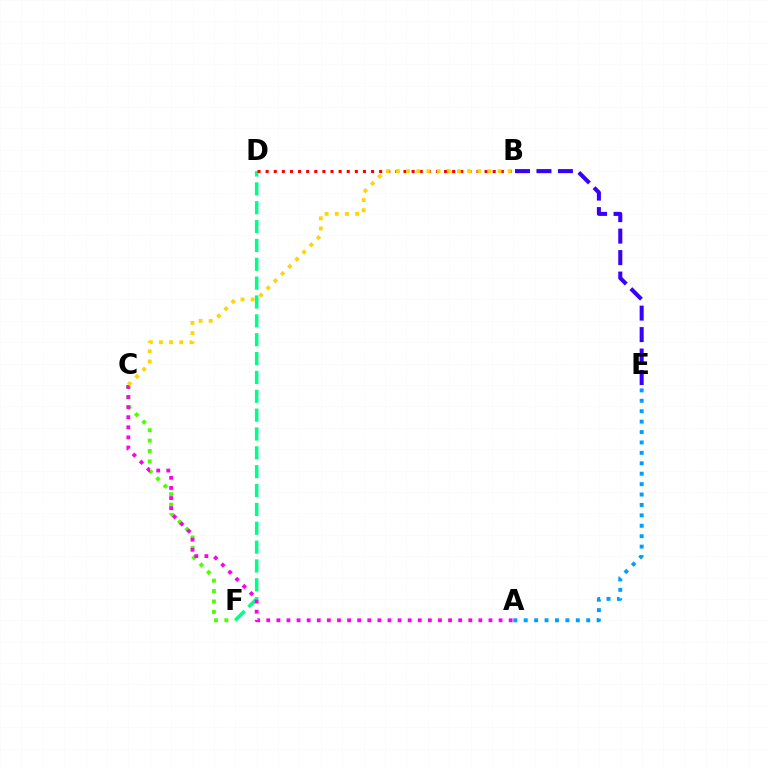{('C', 'F'): [{'color': '#4fff00', 'line_style': 'dotted', 'thickness': 2.83}], ('D', 'F'): [{'color': '#00ff86', 'line_style': 'dashed', 'thickness': 2.56}], ('B', 'E'): [{'color': '#3700ff', 'line_style': 'dashed', 'thickness': 2.92}], ('B', 'D'): [{'color': '#ff0000', 'line_style': 'dotted', 'thickness': 2.2}], ('A', 'C'): [{'color': '#ff00ed', 'line_style': 'dotted', 'thickness': 2.74}], ('A', 'E'): [{'color': '#009eff', 'line_style': 'dotted', 'thickness': 2.83}], ('B', 'C'): [{'color': '#ffd500', 'line_style': 'dotted', 'thickness': 2.76}]}